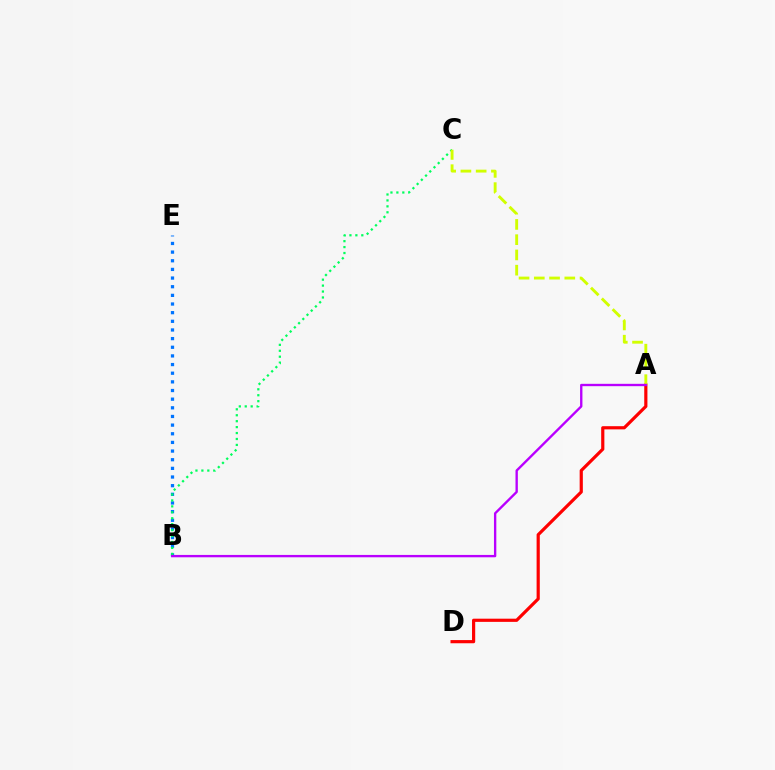{('B', 'E'): [{'color': '#0074ff', 'line_style': 'dotted', 'thickness': 2.35}], ('B', 'C'): [{'color': '#00ff5c', 'line_style': 'dotted', 'thickness': 1.61}], ('A', 'D'): [{'color': '#ff0000', 'line_style': 'solid', 'thickness': 2.29}], ('A', 'C'): [{'color': '#d1ff00', 'line_style': 'dashed', 'thickness': 2.07}], ('A', 'B'): [{'color': '#b900ff', 'line_style': 'solid', 'thickness': 1.7}]}